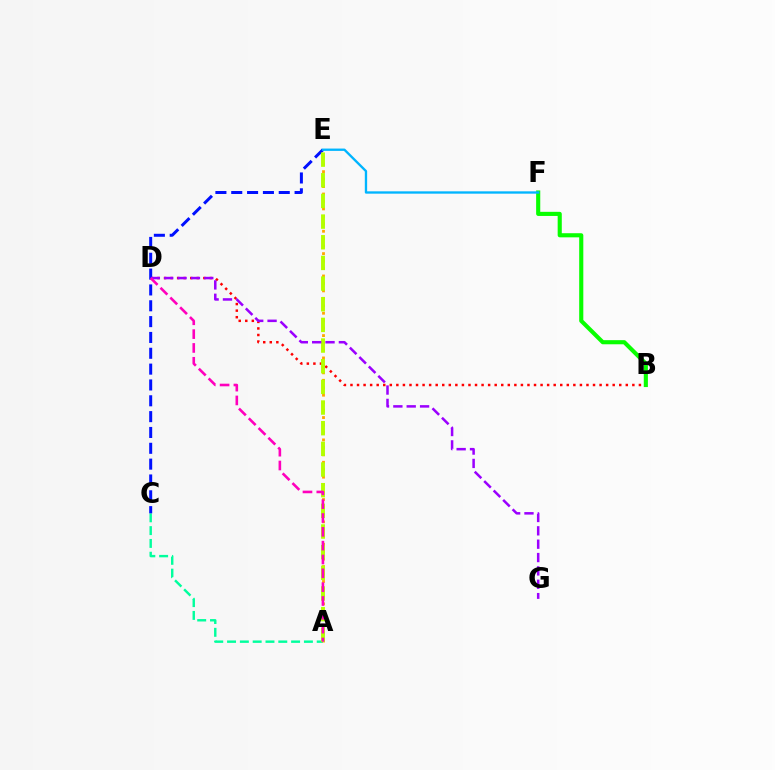{('A', 'C'): [{'color': '#00ff9d', 'line_style': 'dashed', 'thickness': 1.74}], ('B', 'D'): [{'color': '#ff0000', 'line_style': 'dotted', 'thickness': 1.78}], ('A', 'E'): [{'color': '#ffa500', 'line_style': 'dotted', 'thickness': 2.02}, {'color': '#b3ff00', 'line_style': 'dashed', 'thickness': 2.81}], ('C', 'E'): [{'color': '#0010ff', 'line_style': 'dashed', 'thickness': 2.15}], ('B', 'F'): [{'color': '#08ff00', 'line_style': 'solid', 'thickness': 2.97}], ('E', 'F'): [{'color': '#00b5ff', 'line_style': 'solid', 'thickness': 1.68}], ('D', 'G'): [{'color': '#9b00ff', 'line_style': 'dashed', 'thickness': 1.81}], ('A', 'D'): [{'color': '#ff00bd', 'line_style': 'dashed', 'thickness': 1.88}]}